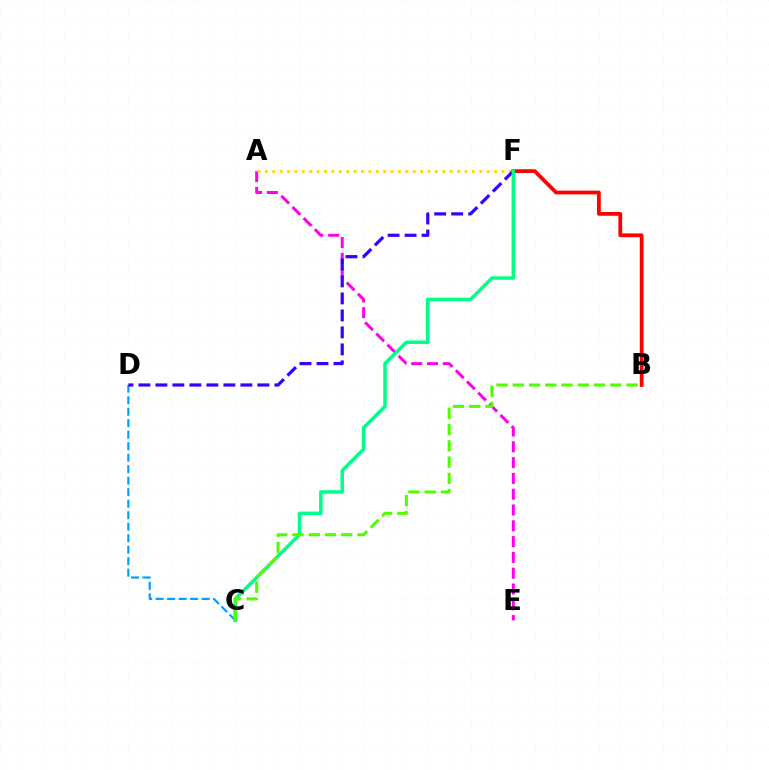{('B', 'F'): [{'color': '#ff0000', 'line_style': 'solid', 'thickness': 2.71}], ('C', 'D'): [{'color': '#009eff', 'line_style': 'dashed', 'thickness': 1.56}], ('A', 'E'): [{'color': '#ff00ed', 'line_style': 'dashed', 'thickness': 2.15}], ('A', 'F'): [{'color': '#ffd500', 'line_style': 'dotted', 'thickness': 2.01}], ('D', 'F'): [{'color': '#3700ff', 'line_style': 'dashed', 'thickness': 2.31}], ('C', 'F'): [{'color': '#00ff86', 'line_style': 'solid', 'thickness': 2.52}], ('B', 'C'): [{'color': '#4fff00', 'line_style': 'dashed', 'thickness': 2.21}]}